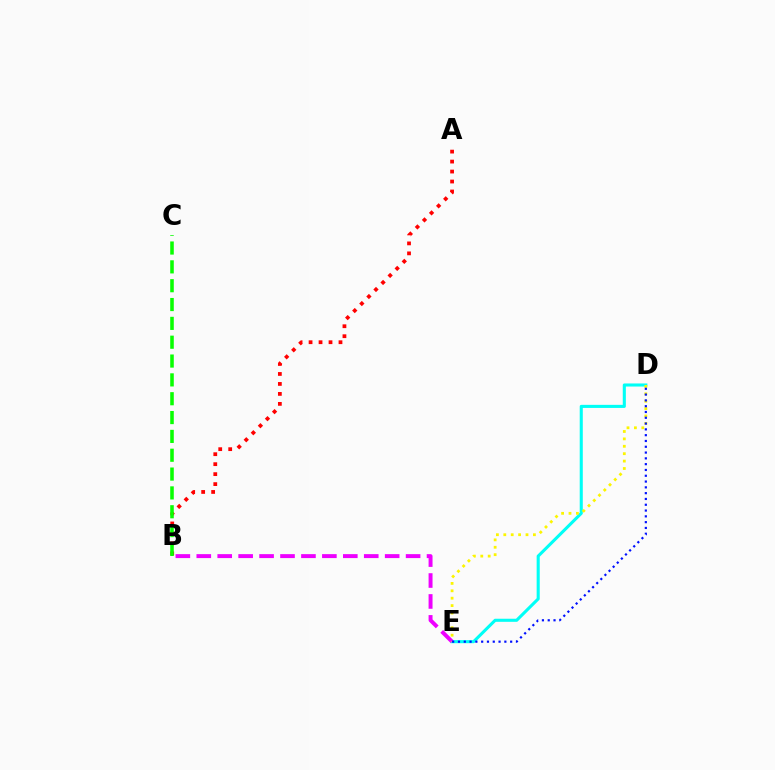{('D', 'E'): [{'color': '#00fff6', 'line_style': 'solid', 'thickness': 2.22}, {'color': '#fcf500', 'line_style': 'dotted', 'thickness': 2.01}, {'color': '#0010ff', 'line_style': 'dotted', 'thickness': 1.58}], ('B', 'E'): [{'color': '#ee00ff', 'line_style': 'dashed', 'thickness': 2.84}], ('A', 'B'): [{'color': '#ff0000', 'line_style': 'dotted', 'thickness': 2.71}], ('B', 'C'): [{'color': '#08ff00', 'line_style': 'dashed', 'thickness': 2.56}]}